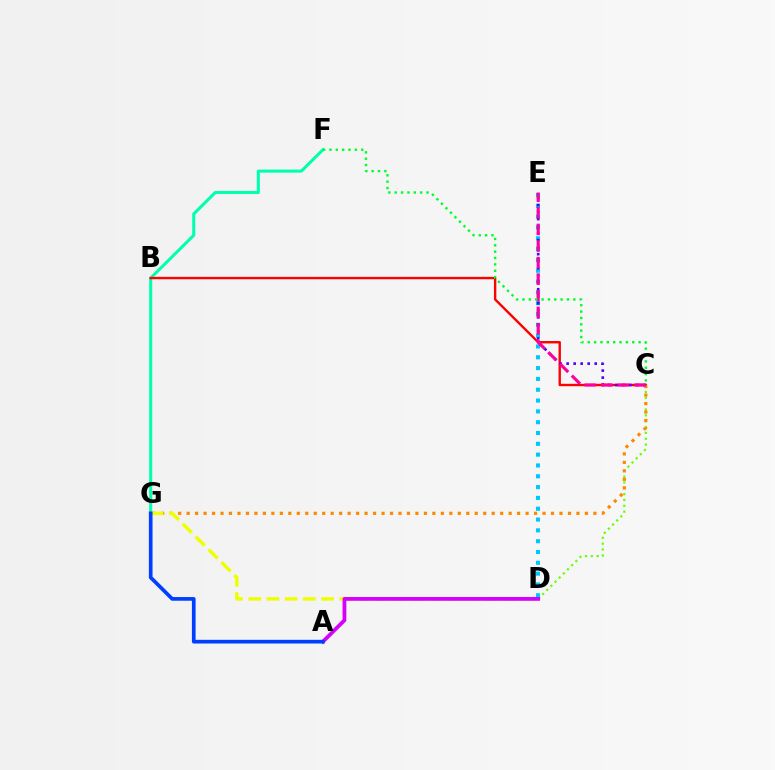{('F', 'G'): [{'color': '#00ffaf', 'line_style': 'solid', 'thickness': 2.21}], ('C', 'D'): [{'color': '#66ff00', 'line_style': 'dotted', 'thickness': 1.59}], ('D', 'E'): [{'color': '#00c7ff', 'line_style': 'dotted', 'thickness': 2.94}], ('B', 'C'): [{'color': '#ff0000', 'line_style': 'solid', 'thickness': 1.72}], ('C', 'G'): [{'color': '#ff8800', 'line_style': 'dotted', 'thickness': 2.3}], ('C', 'E'): [{'color': '#4f00ff', 'line_style': 'dotted', 'thickness': 1.91}, {'color': '#ff00a0', 'line_style': 'dashed', 'thickness': 2.25}], ('D', 'G'): [{'color': '#eeff00', 'line_style': 'dashed', 'thickness': 2.47}], ('A', 'D'): [{'color': '#d600ff', 'line_style': 'solid', 'thickness': 2.73}], ('A', 'G'): [{'color': '#003fff', 'line_style': 'solid', 'thickness': 2.66}], ('C', 'F'): [{'color': '#00ff27', 'line_style': 'dotted', 'thickness': 1.73}]}